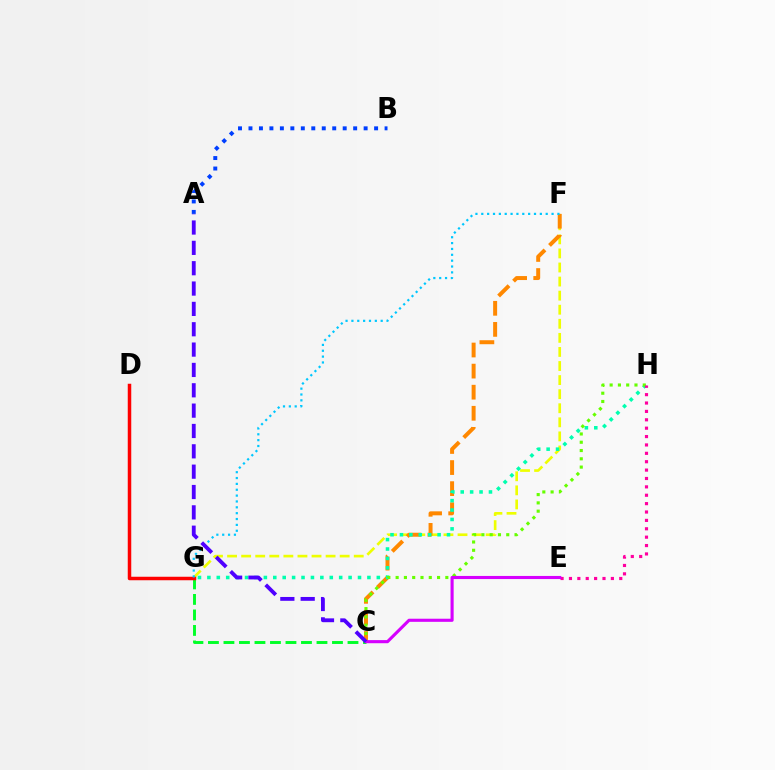{('C', 'G'): [{'color': '#00ff27', 'line_style': 'dashed', 'thickness': 2.11}], ('F', 'G'): [{'color': '#eeff00', 'line_style': 'dashed', 'thickness': 1.91}, {'color': '#00c7ff', 'line_style': 'dotted', 'thickness': 1.59}], ('D', 'G'): [{'color': '#ff0000', 'line_style': 'solid', 'thickness': 2.52}], ('C', 'F'): [{'color': '#ff8800', 'line_style': 'dashed', 'thickness': 2.86}], ('G', 'H'): [{'color': '#00ffaf', 'line_style': 'dotted', 'thickness': 2.56}], ('C', 'H'): [{'color': '#66ff00', 'line_style': 'dotted', 'thickness': 2.25}], ('E', 'H'): [{'color': '#ff00a0', 'line_style': 'dotted', 'thickness': 2.28}], ('C', 'E'): [{'color': '#d600ff', 'line_style': 'solid', 'thickness': 2.24}], ('A', 'B'): [{'color': '#003fff', 'line_style': 'dotted', 'thickness': 2.84}], ('A', 'C'): [{'color': '#4f00ff', 'line_style': 'dashed', 'thickness': 2.76}]}